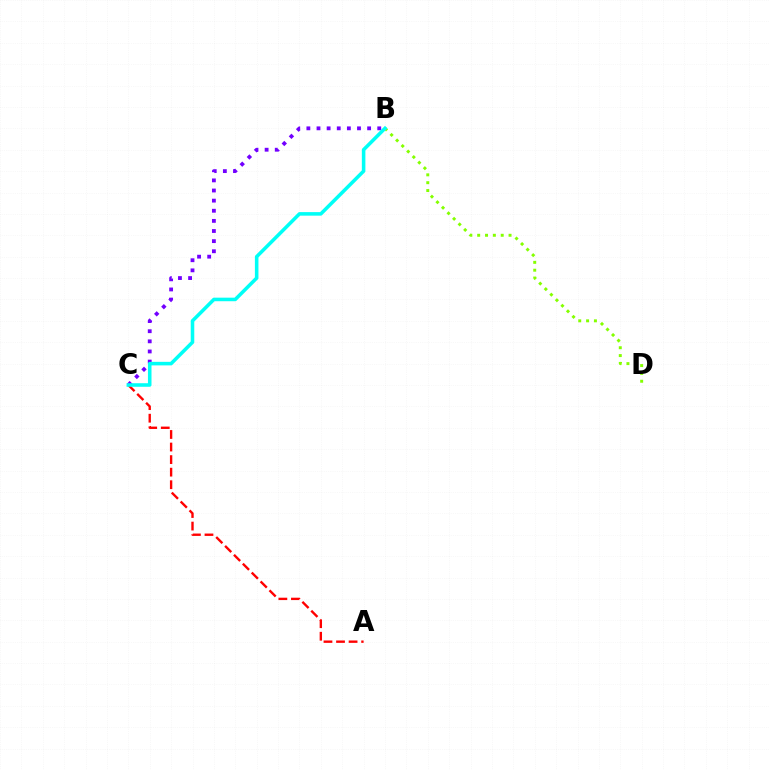{('A', 'C'): [{'color': '#ff0000', 'line_style': 'dashed', 'thickness': 1.71}], ('B', 'D'): [{'color': '#84ff00', 'line_style': 'dotted', 'thickness': 2.13}], ('B', 'C'): [{'color': '#7200ff', 'line_style': 'dotted', 'thickness': 2.75}, {'color': '#00fff6', 'line_style': 'solid', 'thickness': 2.56}]}